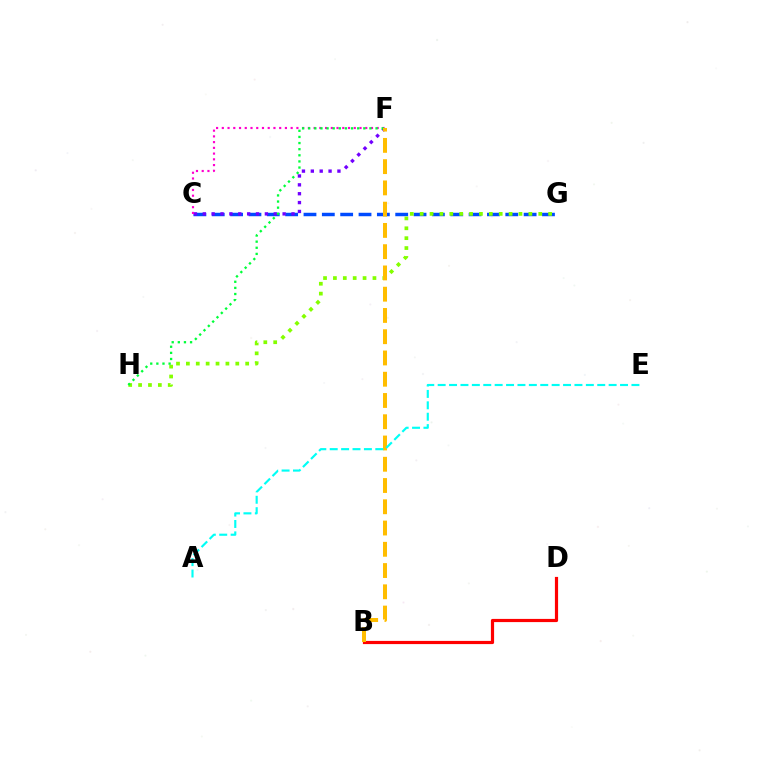{('C', 'G'): [{'color': '#004bff', 'line_style': 'dashed', 'thickness': 2.49}], ('C', 'F'): [{'color': '#7200ff', 'line_style': 'dotted', 'thickness': 2.41}, {'color': '#ff00cf', 'line_style': 'dotted', 'thickness': 1.56}], ('G', 'H'): [{'color': '#84ff00', 'line_style': 'dotted', 'thickness': 2.69}], ('B', 'D'): [{'color': '#ff0000', 'line_style': 'solid', 'thickness': 2.29}], ('F', 'H'): [{'color': '#00ff39', 'line_style': 'dotted', 'thickness': 1.66}], ('B', 'F'): [{'color': '#ffbd00', 'line_style': 'dashed', 'thickness': 2.89}], ('A', 'E'): [{'color': '#00fff6', 'line_style': 'dashed', 'thickness': 1.55}]}